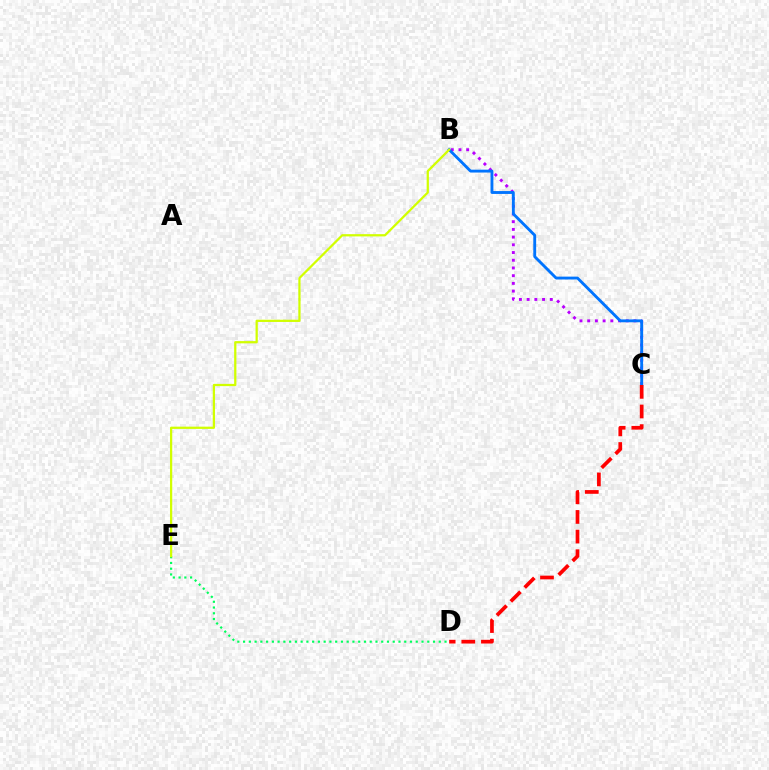{('D', 'E'): [{'color': '#00ff5c', 'line_style': 'dotted', 'thickness': 1.56}], ('B', 'C'): [{'color': '#b900ff', 'line_style': 'dotted', 'thickness': 2.1}, {'color': '#0074ff', 'line_style': 'solid', 'thickness': 2.06}], ('C', 'D'): [{'color': '#ff0000', 'line_style': 'dashed', 'thickness': 2.67}], ('B', 'E'): [{'color': '#d1ff00', 'line_style': 'solid', 'thickness': 1.62}]}